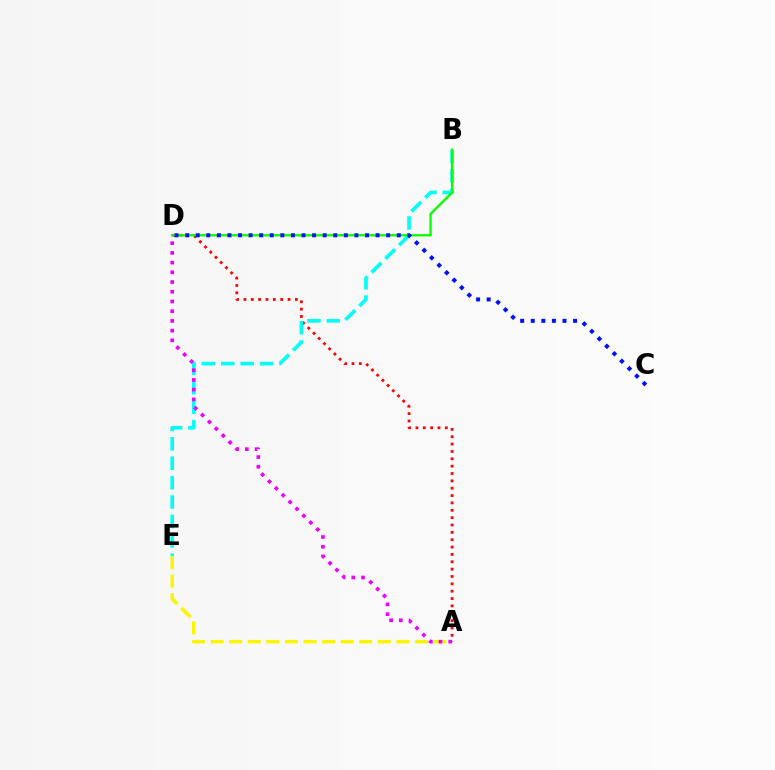{('A', 'D'): [{'color': '#ff0000', 'line_style': 'dotted', 'thickness': 2.0}, {'color': '#ee00ff', 'line_style': 'dotted', 'thickness': 2.64}], ('B', 'E'): [{'color': '#00fff6', 'line_style': 'dashed', 'thickness': 2.64}], ('B', 'D'): [{'color': '#08ff00', 'line_style': 'solid', 'thickness': 1.69}], ('A', 'E'): [{'color': '#fcf500', 'line_style': 'dashed', 'thickness': 2.52}], ('C', 'D'): [{'color': '#0010ff', 'line_style': 'dotted', 'thickness': 2.87}]}